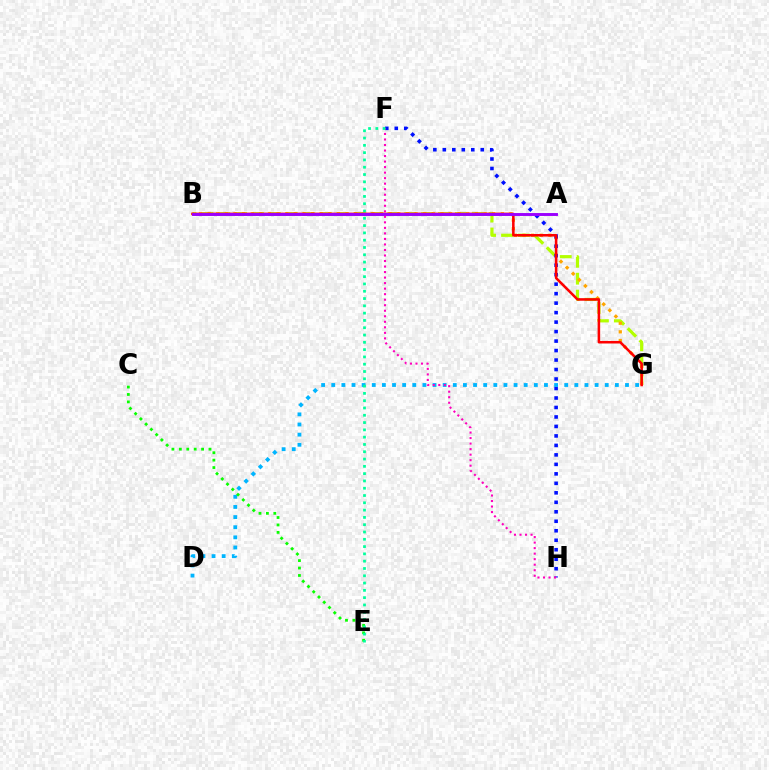{('B', 'G'): [{'color': '#b3ff00', 'line_style': 'dashed', 'thickness': 2.3}, {'color': '#ffa500', 'line_style': 'dotted', 'thickness': 2.34}, {'color': '#ff0000', 'line_style': 'solid', 'thickness': 1.83}], ('F', 'H'): [{'color': '#0010ff', 'line_style': 'dotted', 'thickness': 2.58}, {'color': '#ff00bd', 'line_style': 'dotted', 'thickness': 1.5}], ('D', 'G'): [{'color': '#00b5ff', 'line_style': 'dotted', 'thickness': 2.75}], ('C', 'E'): [{'color': '#08ff00', 'line_style': 'dotted', 'thickness': 2.02}], ('A', 'B'): [{'color': '#9b00ff', 'line_style': 'solid', 'thickness': 2.1}], ('E', 'F'): [{'color': '#00ff9d', 'line_style': 'dotted', 'thickness': 1.98}]}